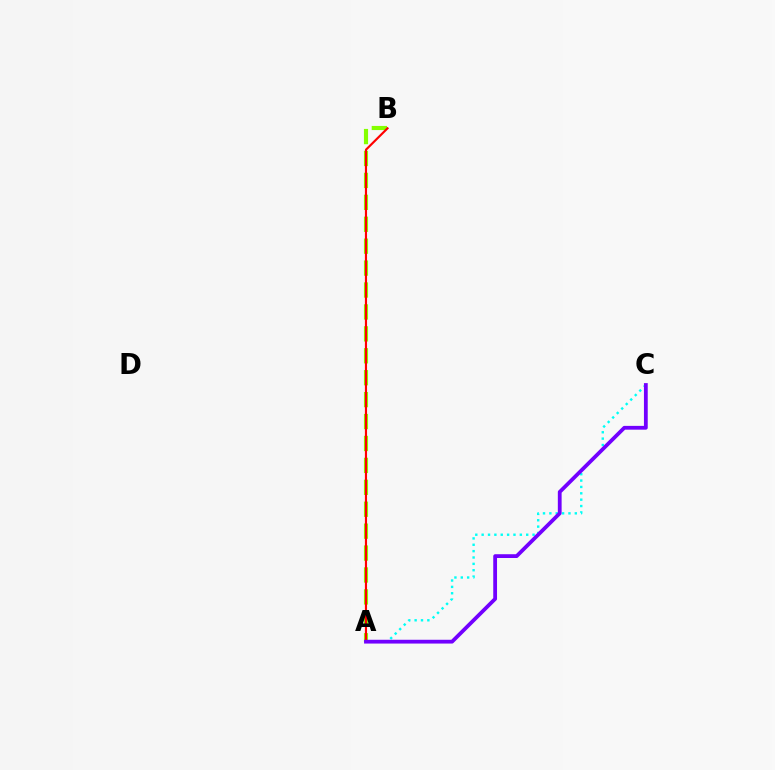{('A', 'C'): [{'color': '#00fff6', 'line_style': 'dotted', 'thickness': 1.73}, {'color': '#7200ff', 'line_style': 'solid', 'thickness': 2.73}], ('A', 'B'): [{'color': '#84ff00', 'line_style': 'dashed', 'thickness': 2.98}, {'color': '#ff0000', 'line_style': 'solid', 'thickness': 1.55}]}